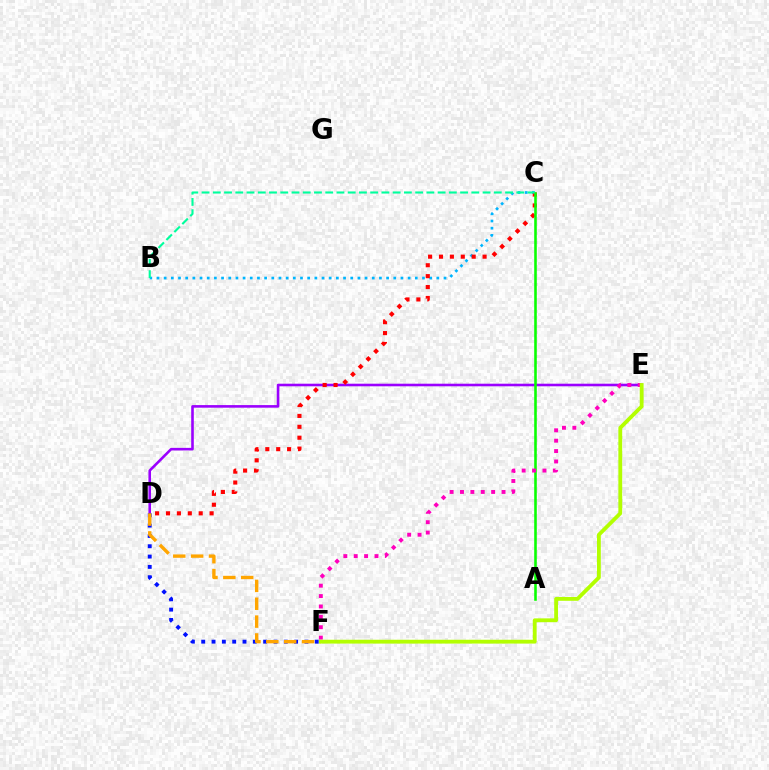{('B', 'C'): [{'color': '#00b5ff', 'line_style': 'dotted', 'thickness': 1.95}, {'color': '#00ff9d', 'line_style': 'dashed', 'thickness': 1.53}], ('D', 'E'): [{'color': '#9b00ff', 'line_style': 'solid', 'thickness': 1.87}], ('D', 'F'): [{'color': '#0010ff', 'line_style': 'dotted', 'thickness': 2.8}, {'color': '#ffa500', 'line_style': 'dashed', 'thickness': 2.43}], ('C', 'D'): [{'color': '#ff0000', 'line_style': 'dotted', 'thickness': 2.96}], ('A', 'C'): [{'color': '#08ff00', 'line_style': 'solid', 'thickness': 1.86}], ('E', 'F'): [{'color': '#ff00bd', 'line_style': 'dotted', 'thickness': 2.82}, {'color': '#b3ff00', 'line_style': 'solid', 'thickness': 2.76}]}